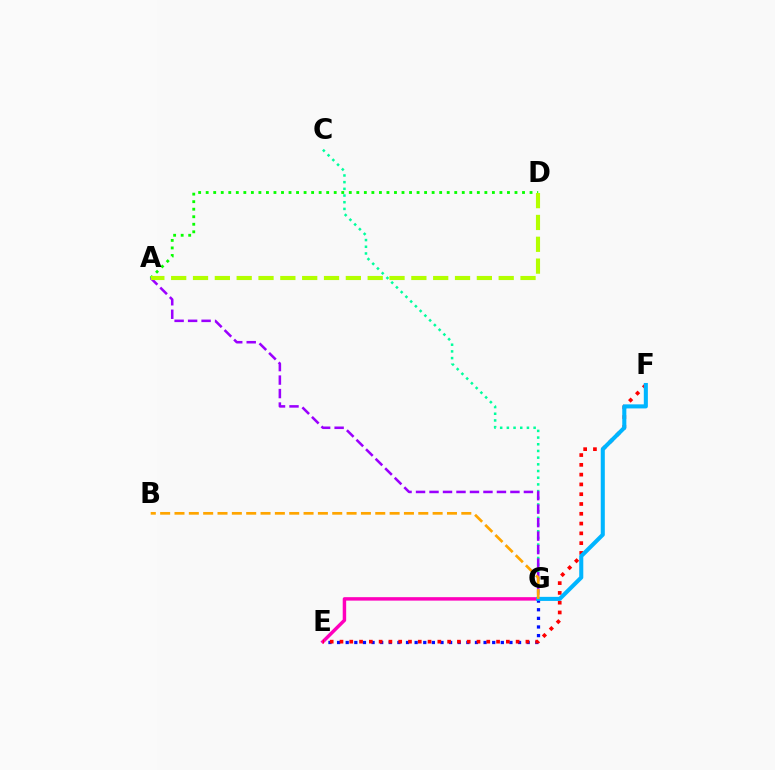{('C', 'G'): [{'color': '#00ff9d', 'line_style': 'dotted', 'thickness': 1.82}], ('A', 'D'): [{'color': '#08ff00', 'line_style': 'dotted', 'thickness': 2.05}, {'color': '#b3ff00', 'line_style': 'dashed', 'thickness': 2.97}], ('A', 'G'): [{'color': '#9b00ff', 'line_style': 'dashed', 'thickness': 1.83}], ('E', 'G'): [{'color': '#ff00bd', 'line_style': 'solid', 'thickness': 2.48}, {'color': '#0010ff', 'line_style': 'dotted', 'thickness': 2.34}], ('E', 'F'): [{'color': '#ff0000', 'line_style': 'dotted', 'thickness': 2.66}], ('F', 'G'): [{'color': '#00b5ff', 'line_style': 'solid', 'thickness': 2.93}], ('B', 'G'): [{'color': '#ffa500', 'line_style': 'dashed', 'thickness': 1.95}]}